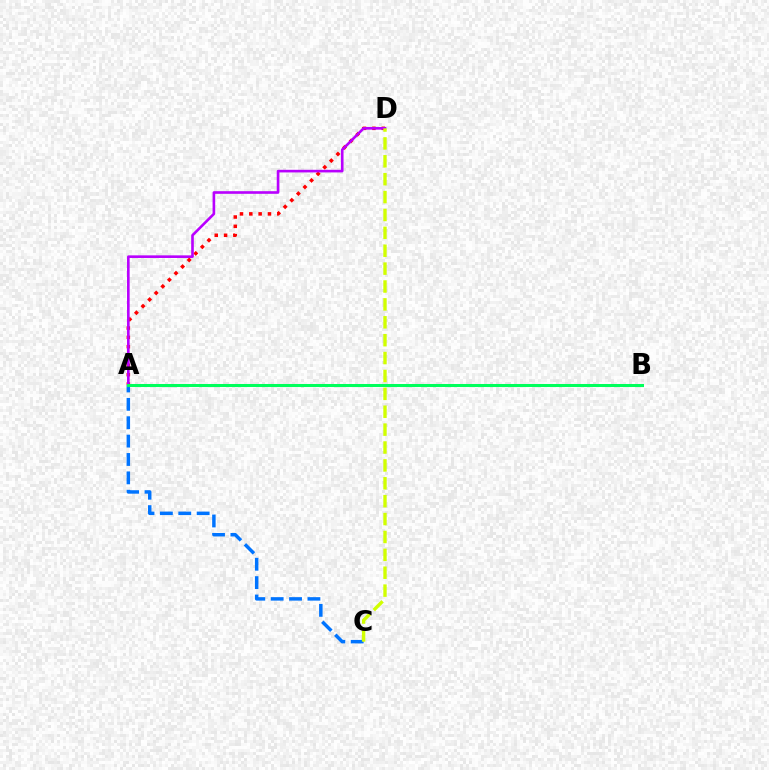{('A', 'C'): [{'color': '#0074ff', 'line_style': 'dashed', 'thickness': 2.5}], ('A', 'D'): [{'color': '#ff0000', 'line_style': 'dotted', 'thickness': 2.53}, {'color': '#b900ff', 'line_style': 'solid', 'thickness': 1.89}], ('A', 'B'): [{'color': '#00ff5c', 'line_style': 'solid', 'thickness': 2.18}], ('C', 'D'): [{'color': '#d1ff00', 'line_style': 'dashed', 'thickness': 2.43}]}